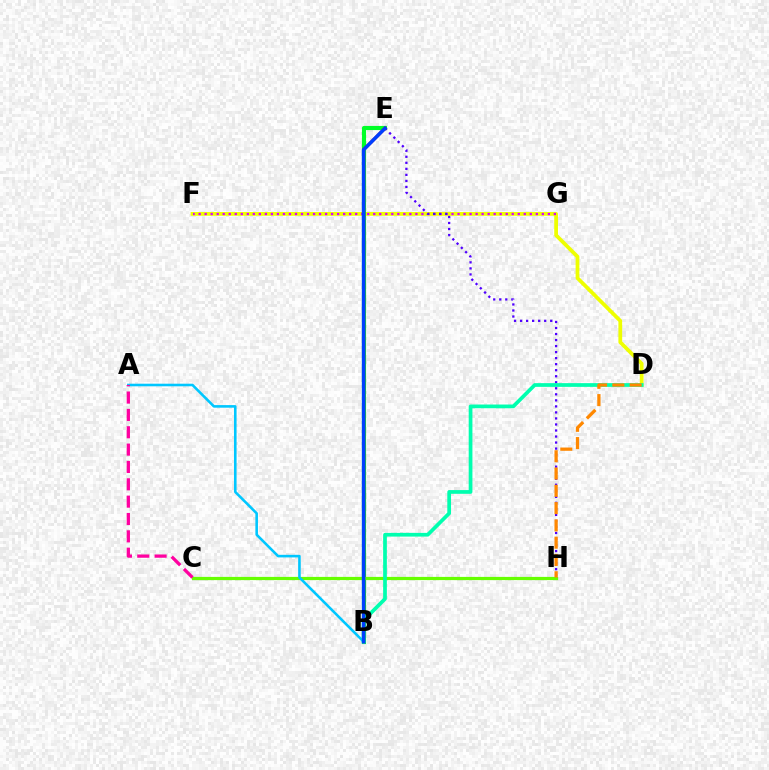{('D', 'F'): [{'color': '#eeff00', 'line_style': 'solid', 'thickness': 2.7}], ('F', 'G'): [{'color': '#d600ff', 'line_style': 'dotted', 'thickness': 1.64}], ('B', 'E'): [{'color': '#00ff27', 'line_style': 'solid', 'thickness': 2.98}, {'color': '#ff0000', 'line_style': 'solid', 'thickness': 2.23}, {'color': '#003fff', 'line_style': 'solid', 'thickness': 2.55}], ('E', 'H'): [{'color': '#4f00ff', 'line_style': 'dotted', 'thickness': 1.64}], ('C', 'H'): [{'color': '#66ff00', 'line_style': 'solid', 'thickness': 2.31}], ('A', 'B'): [{'color': '#00c7ff', 'line_style': 'solid', 'thickness': 1.87}], ('B', 'D'): [{'color': '#00ffaf', 'line_style': 'solid', 'thickness': 2.68}], ('D', 'H'): [{'color': '#ff8800', 'line_style': 'dashed', 'thickness': 2.35}], ('A', 'C'): [{'color': '#ff00a0', 'line_style': 'dashed', 'thickness': 2.36}]}